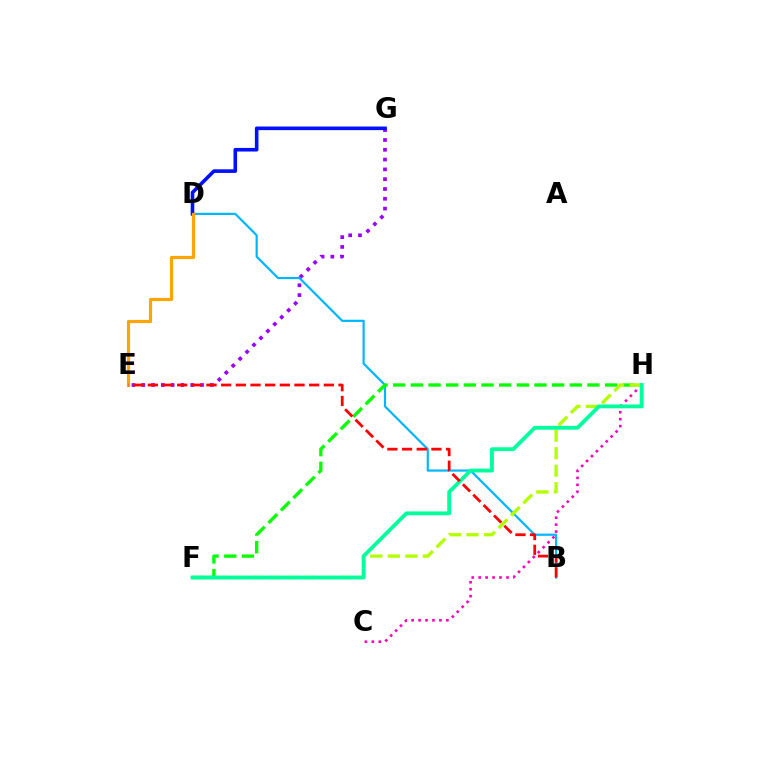{('C', 'H'): [{'color': '#ff00bd', 'line_style': 'dotted', 'thickness': 1.89}], ('E', 'G'): [{'color': '#9b00ff', 'line_style': 'dotted', 'thickness': 2.66}], ('B', 'D'): [{'color': '#00b5ff', 'line_style': 'solid', 'thickness': 1.57}], ('F', 'H'): [{'color': '#08ff00', 'line_style': 'dashed', 'thickness': 2.4}, {'color': '#b3ff00', 'line_style': 'dashed', 'thickness': 2.38}, {'color': '#00ff9d', 'line_style': 'solid', 'thickness': 2.77}], ('D', 'G'): [{'color': '#0010ff', 'line_style': 'solid', 'thickness': 2.59}], ('D', 'E'): [{'color': '#ffa500', 'line_style': 'solid', 'thickness': 2.28}], ('B', 'E'): [{'color': '#ff0000', 'line_style': 'dashed', 'thickness': 1.99}]}